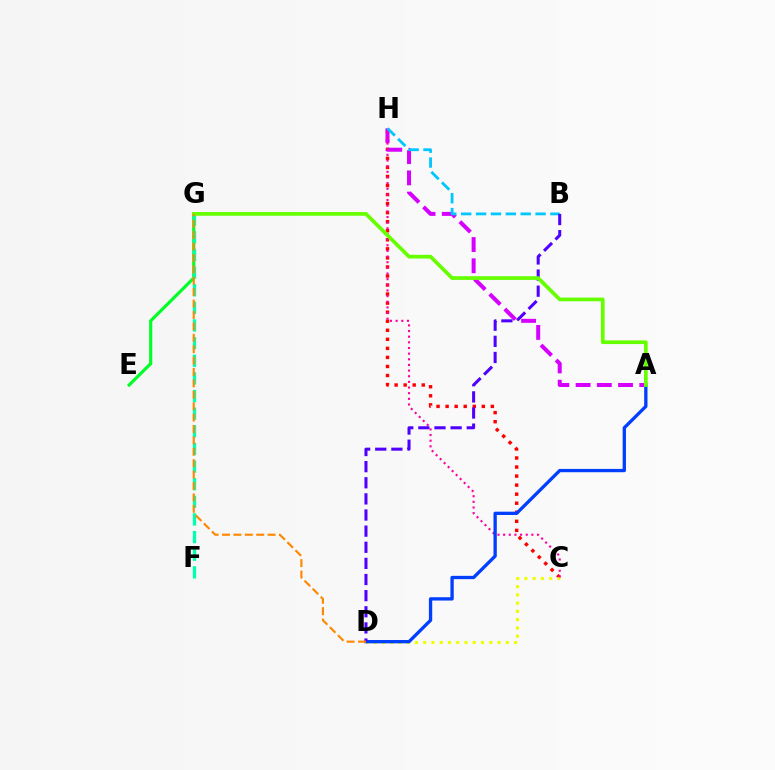{('C', 'H'): [{'color': '#ff0000', 'line_style': 'dotted', 'thickness': 2.46}, {'color': '#ff00a0', 'line_style': 'dotted', 'thickness': 1.53}], ('A', 'H'): [{'color': '#d600ff', 'line_style': 'dashed', 'thickness': 2.88}], ('E', 'G'): [{'color': '#00ff27', 'line_style': 'solid', 'thickness': 2.28}], ('F', 'G'): [{'color': '#00ffaf', 'line_style': 'dashed', 'thickness': 2.4}], ('C', 'D'): [{'color': '#eeff00', 'line_style': 'dotted', 'thickness': 2.24}], ('B', 'H'): [{'color': '#00c7ff', 'line_style': 'dashed', 'thickness': 2.02}], ('A', 'D'): [{'color': '#003fff', 'line_style': 'solid', 'thickness': 2.38}], ('B', 'D'): [{'color': '#4f00ff', 'line_style': 'dashed', 'thickness': 2.19}], ('A', 'G'): [{'color': '#66ff00', 'line_style': 'solid', 'thickness': 2.67}], ('D', 'G'): [{'color': '#ff8800', 'line_style': 'dashed', 'thickness': 1.55}]}